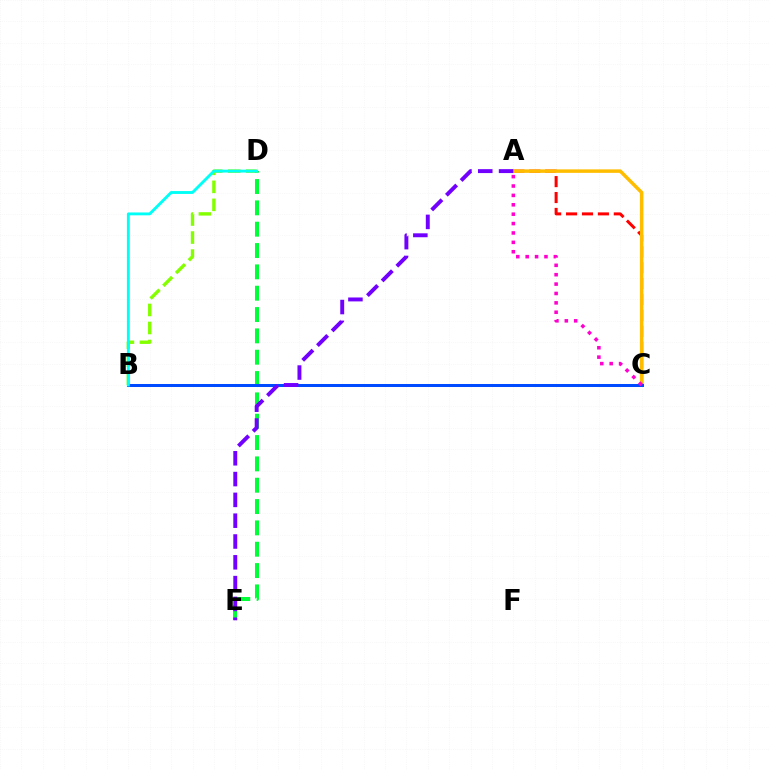{('B', 'D'): [{'color': '#84ff00', 'line_style': 'dashed', 'thickness': 2.45}, {'color': '#00fff6', 'line_style': 'solid', 'thickness': 2.07}], ('D', 'E'): [{'color': '#00ff39', 'line_style': 'dashed', 'thickness': 2.9}], ('A', 'C'): [{'color': '#ff0000', 'line_style': 'dashed', 'thickness': 2.16}, {'color': '#ffbd00', 'line_style': 'solid', 'thickness': 2.51}, {'color': '#ff00cf', 'line_style': 'dotted', 'thickness': 2.55}], ('B', 'C'): [{'color': '#004bff', 'line_style': 'solid', 'thickness': 2.16}], ('A', 'E'): [{'color': '#7200ff', 'line_style': 'dashed', 'thickness': 2.83}]}